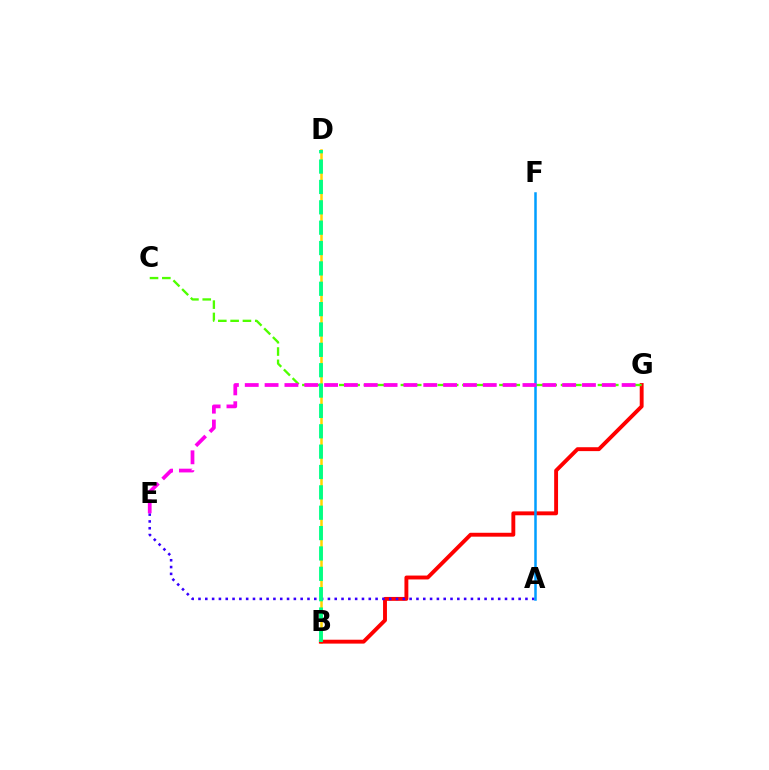{('B', 'D'): [{'color': '#ffd500', 'line_style': 'solid', 'thickness': 1.81}, {'color': '#00ff86', 'line_style': 'dashed', 'thickness': 2.77}], ('B', 'G'): [{'color': '#ff0000', 'line_style': 'solid', 'thickness': 2.8}], ('C', 'G'): [{'color': '#4fff00', 'line_style': 'dashed', 'thickness': 1.67}], ('A', 'E'): [{'color': '#3700ff', 'line_style': 'dotted', 'thickness': 1.85}], ('A', 'F'): [{'color': '#009eff', 'line_style': 'solid', 'thickness': 1.81}], ('E', 'G'): [{'color': '#ff00ed', 'line_style': 'dashed', 'thickness': 2.69}]}